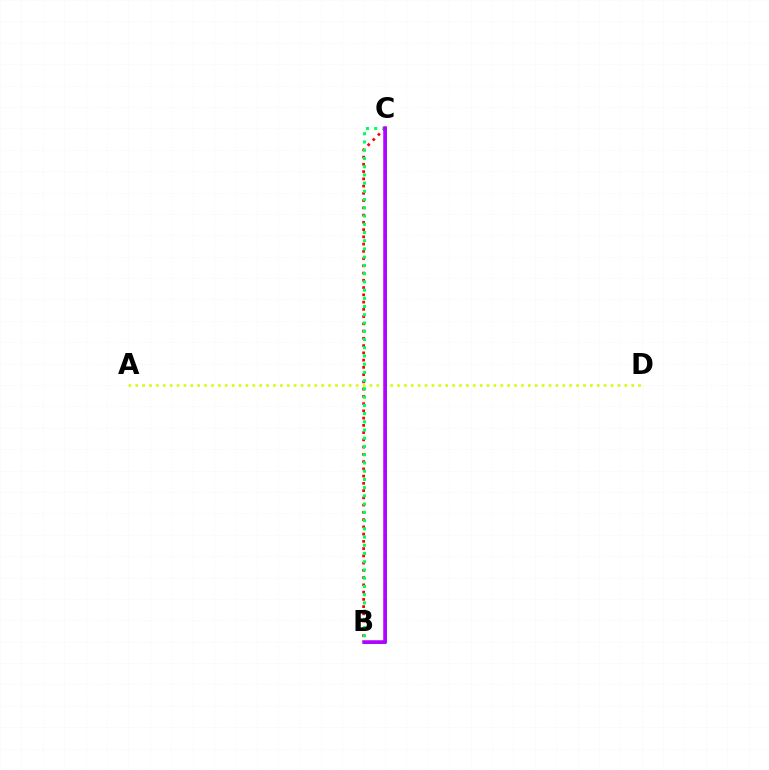{('A', 'D'): [{'color': '#d1ff00', 'line_style': 'dotted', 'thickness': 1.87}], ('B', 'C'): [{'color': '#ff0000', 'line_style': 'dotted', 'thickness': 1.97}, {'color': '#0074ff', 'line_style': 'solid', 'thickness': 2.18}, {'color': '#00ff5c', 'line_style': 'dotted', 'thickness': 2.24}, {'color': '#b900ff', 'line_style': 'solid', 'thickness': 2.53}]}